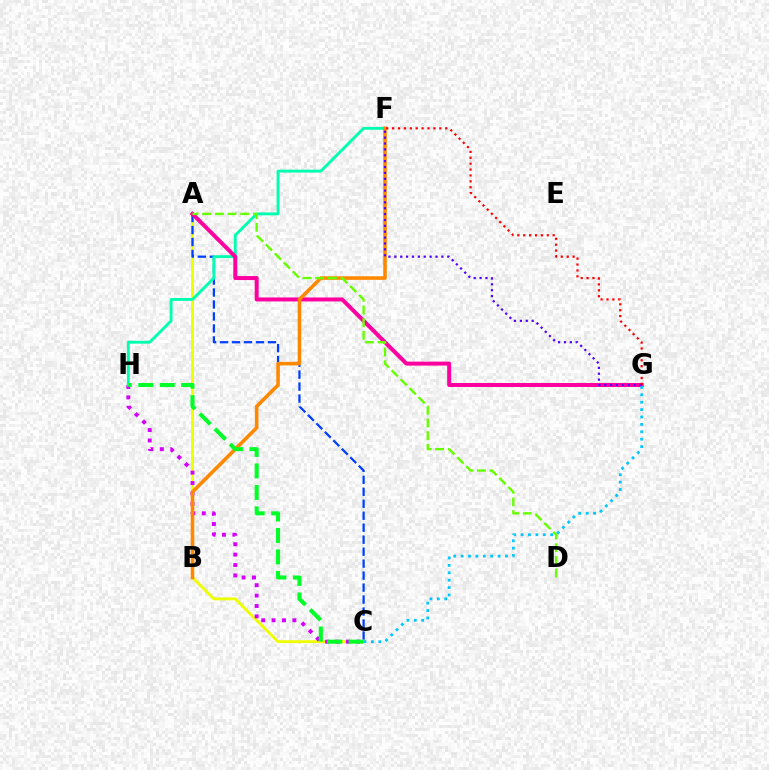{('A', 'C'): [{'color': '#eeff00', 'line_style': 'solid', 'thickness': 2.05}, {'color': '#003fff', 'line_style': 'dashed', 'thickness': 1.63}], ('C', 'H'): [{'color': '#d600ff', 'line_style': 'dotted', 'thickness': 2.82}, {'color': '#00ff27', 'line_style': 'dashed', 'thickness': 2.92}], ('F', 'H'): [{'color': '#00ffaf', 'line_style': 'solid', 'thickness': 2.08}], ('A', 'G'): [{'color': '#ff00a0', 'line_style': 'solid', 'thickness': 2.87}], ('B', 'F'): [{'color': '#ff8800', 'line_style': 'solid', 'thickness': 2.58}], ('A', 'D'): [{'color': '#66ff00', 'line_style': 'dashed', 'thickness': 1.72}], ('C', 'G'): [{'color': '#00c7ff', 'line_style': 'dotted', 'thickness': 2.01}], ('F', 'G'): [{'color': '#4f00ff', 'line_style': 'dotted', 'thickness': 1.6}, {'color': '#ff0000', 'line_style': 'dotted', 'thickness': 1.6}]}